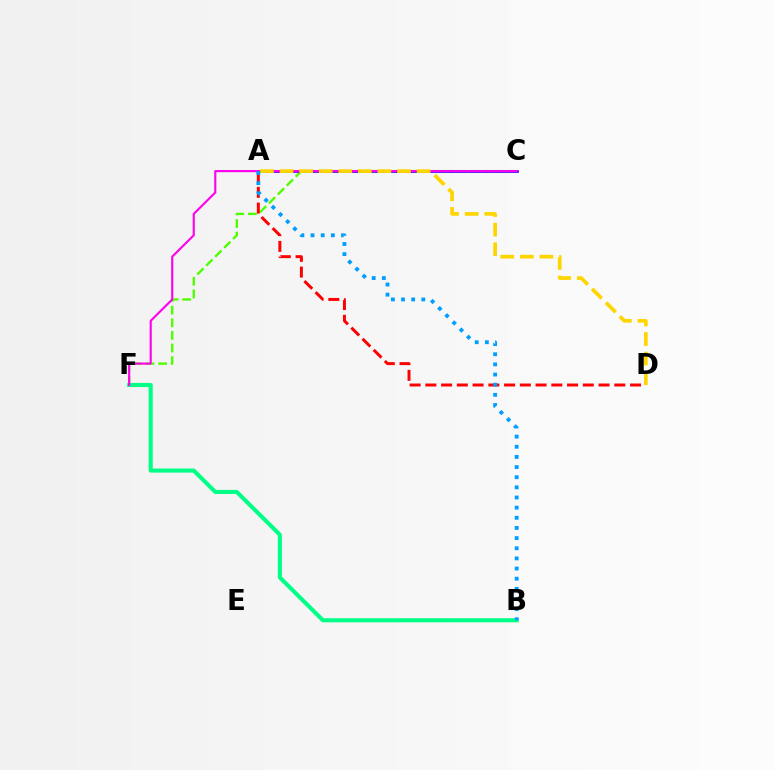{('C', 'F'): [{'color': '#4fff00', 'line_style': 'dashed', 'thickness': 1.71}, {'color': '#ff00ed', 'line_style': 'solid', 'thickness': 1.53}], ('B', 'F'): [{'color': '#00ff86', 'line_style': 'solid', 'thickness': 2.93}], ('A', 'C'): [{'color': '#3700ff', 'line_style': 'solid', 'thickness': 1.94}], ('A', 'D'): [{'color': '#ff0000', 'line_style': 'dashed', 'thickness': 2.14}, {'color': '#ffd500', 'line_style': 'dashed', 'thickness': 2.66}], ('A', 'B'): [{'color': '#009eff', 'line_style': 'dotted', 'thickness': 2.76}]}